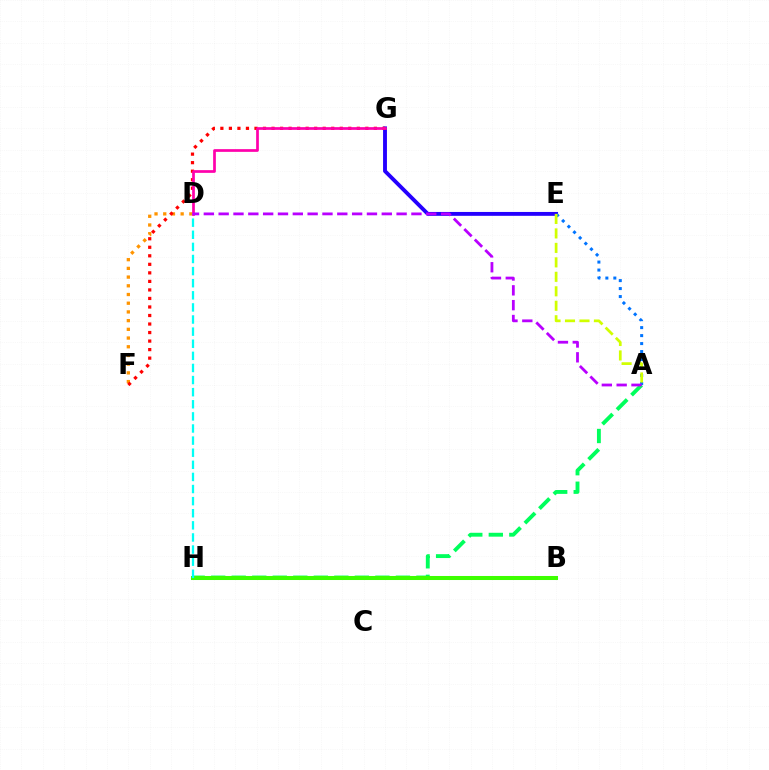{('A', 'H'): [{'color': '#00ff5c', 'line_style': 'dashed', 'thickness': 2.79}], ('E', 'G'): [{'color': '#2500ff', 'line_style': 'solid', 'thickness': 2.79}], ('D', 'F'): [{'color': '#ff9400', 'line_style': 'dotted', 'thickness': 2.37}], ('A', 'E'): [{'color': '#0074ff', 'line_style': 'dotted', 'thickness': 2.17}, {'color': '#d1ff00', 'line_style': 'dashed', 'thickness': 1.97}], ('B', 'H'): [{'color': '#3dff00', 'line_style': 'solid', 'thickness': 2.9}], ('F', 'G'): [{'color': '#ff0000', 'line_style': 'dotted', 'thickness': 2.32}], ('D', 'H'): [{'color': '#00fff6', 'line_style': 'dashed', 'thickness': 1.64}], ('D', 'G'): [{'color': '#ff00ac', 'line_style': 'solid', 'thickness': 1.95}], ('A', 'D'): [{'color': '#b900ff', 'line_style': 'dashed', 'thickness': 2.01}]}